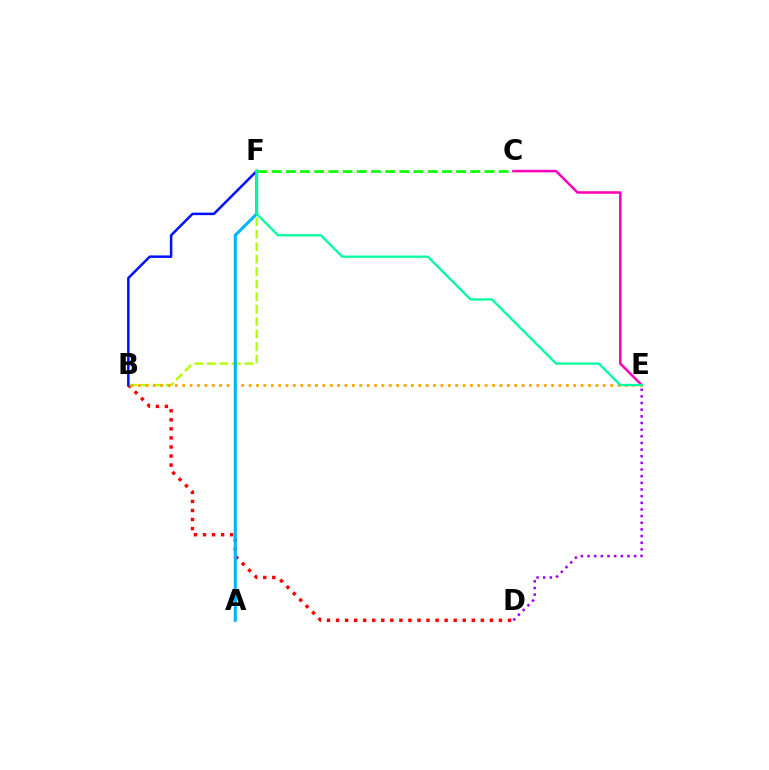{('B', 'D'): [{'color': '#ff0000', 'line_style': 'dotted', 'thickness': 2.46}], ('B', 'F'): [{'color': '#b3ff00', 'line_style': 'dashed', 'thickness': 1.7}, {'color': '#0010ff', 'line_style': 'solid', 'thickness': 1.8}], ('D', 'E'): [{'color': '#9b00ff', 'line_style': 'dotted', 'thickness': 1.81}], ('C', 'E'): [{'color': '#ff00bd', 'line_style': 'solid', 'thickness': 1.82}], ('B', 'E'): [{'color': '#ffa500', 'line_style': 'dotted', 'thickness': 2.0}], ('A', 'F'): [{'color': '#00b5ff', 'line_style': 'solid', 'thickness': 2.2}], ('E', 'F'): [{'color': '#00ff9d', 'line_style': 'solid', 'thickness': 1.66}], ('C', 'F'): [{'color': '#08ff00', 'line_style': 'dashed', 'thickness': 1.93}]}